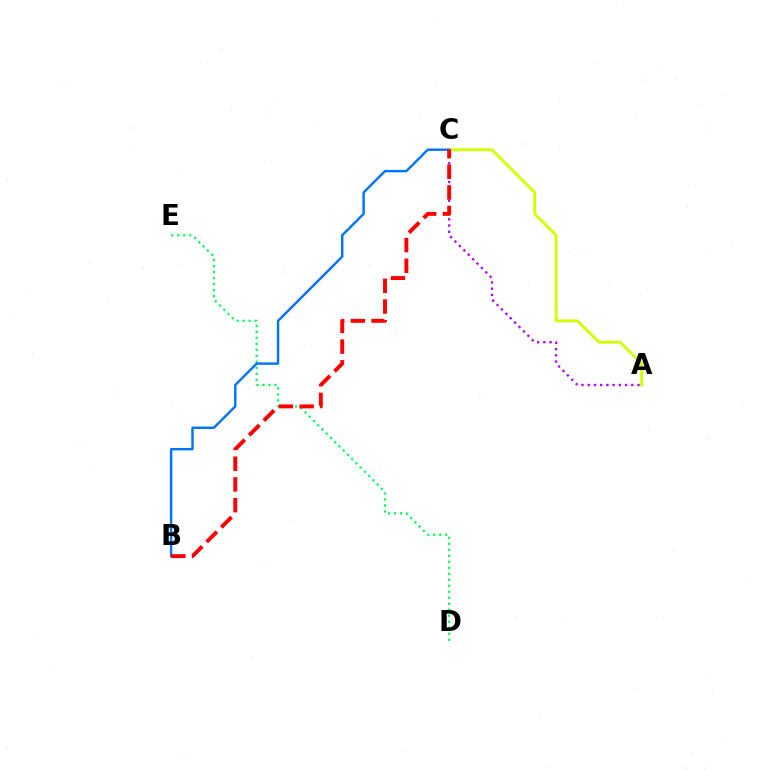{('A', 'C'): [{'color': '#d1ff00', 'line_style': 'solid', 'thickness': 2.06}, {'color': '#b900ff', 'line_style': 'dotted', 'thickness': 1.69}], ('D', 'E'): [{'color': '#00ff5c', 'line_style': 'dotted', 'thickness': 1.63}], ('B', 'C'): [{'color': '#0074ff', 'line_style': 'solid', 'thickness': 1.74}, {'color': '#ff0000', 'line_style': 'dashed', 'thickness': 2.81}]}